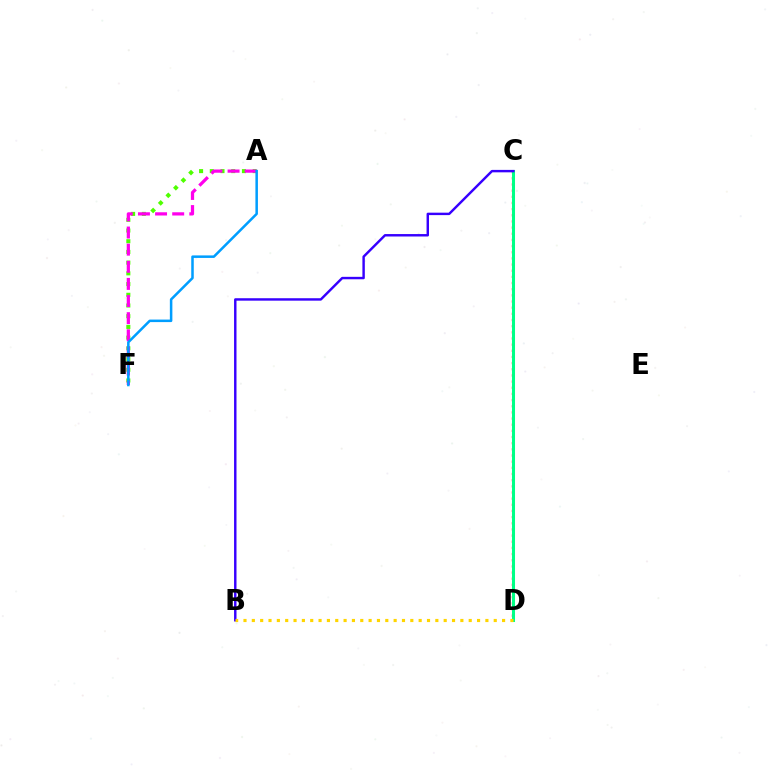{('C', 'D'): [{'color': '#ff0000', 'line_style': 'dotted', 'thickness': 1.67}, {'color': '#00ff86', 'line_style': 'solid', 'thickness': 2.19}], ('B', 'C'): [{'color': '#3700ff', 'line_style': 'solid', 'thickness': 1.75}], ('A', 'F'): [{'color': '#4fff00', 'line_style': 'dotted', 'thickness': 2.91}, {'color': '#ff00ed', 'line_style': 'dashed', 'thickness': 2.33}, {'color': '#009eff', 'line_style': 'solid', 'thickness': 1.81}], ('B', 'D'): [{'color': '#ffd500', 'line_style': 'dotted', 'thickness': 2.27}]}